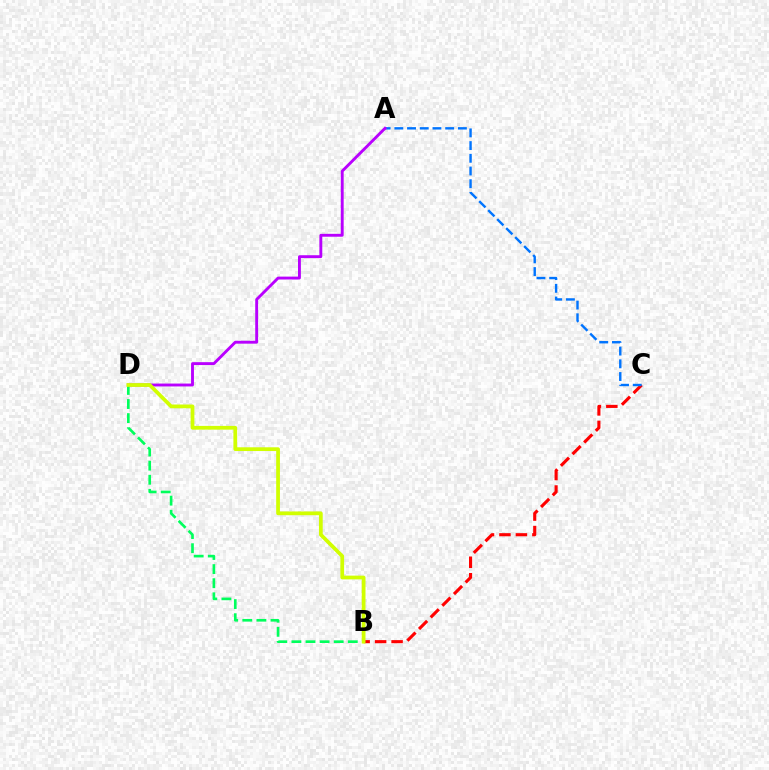{('B', 'C'): [{'color': '#ff0000', 'line_style': 'dashed', 'thickness': 2.24}], ('A', 'C'): [{'color': '#0074ff', 'line_style': 'dashed', 'thickness': 1.73}], ('A', 'D'): [{'color': '#b900ff', 'line_style': 'solid', 'thickness': 2.08}], ('B', 'D'): [{'color': '#00ff5c', 'line_style': 'dashed', 'thickness': 1.92}, {'color': '#d1ff00', 'line_style': 'solid', 'thickness': 2.7}]}